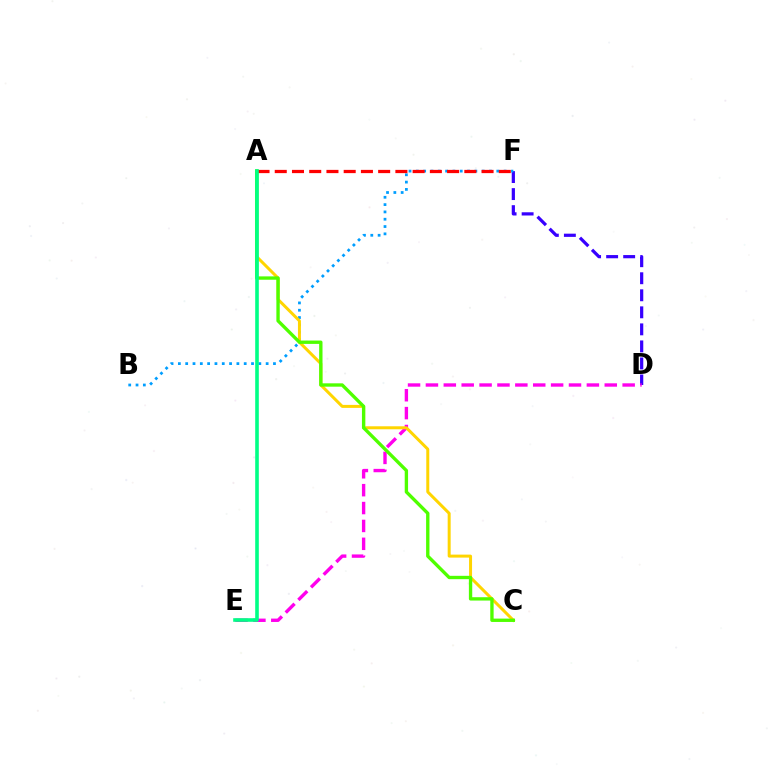{('D', 'F'): [{'color': '#3700ff', 'line_style': 'dashed', 'thickness': 2.31}], ('B', 'F'): [{'color': '#009eff', 'line_style': 'dotted', 'thickness': 1.99}], ('D', 'E'): [{'color': '#ff00ed', 'line_style': 'dashed', 'thickness': 2.43}], ('A', 'C'): [{'color': '#ffd500', 'line_style': 'solid', 'thickness': 2.15}, {'color': '#4fff00', 'line_style': 'solid', 'thickness': 2.41}], ('A', 'F'): [{'color': '#ff0000', 'line_style': 'dashed', 'thickness': 2.34}], ('A', 'E'): [{'color': '#00ff86', 'line_style': 'solid', 'thickness': 2.6}]}